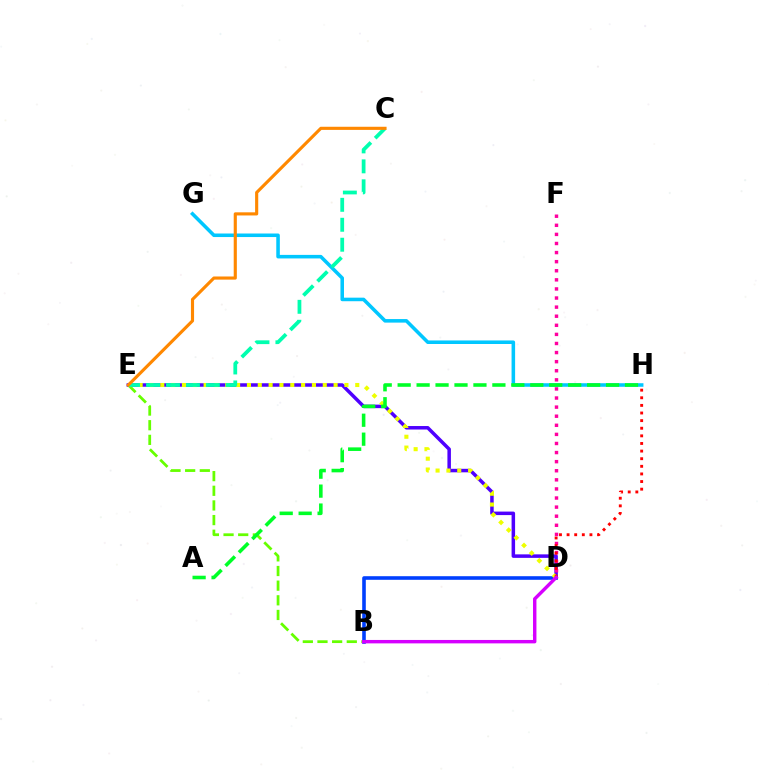{('D', 'E'): [{'color': '#4f00ff', 'line_style': 'solid', 'thickness': 2.52}, {'color': '#eeff00', 'line_style': 'dotted', 'thickness': 2.94}], ('B', 'D'): [{'color': '#003fff', 'line_style': 'solid', 'thickness': 2.6}, {'color': '#d600ff', 'line_style': 'solid', 'thickness': 2.46}], ('G', 'H'): [{'color': '#00c7ff', 'line_style': 'solid', 'thickness': 2.56}], ('B', 'E'): [{'color': '#66ff00', 'line_style': 'dashed', 'thickness': 1.99}], ('D', 'F'): [{'color': '#ff00a0', 'line_style': 'dotted', 'thickness': 2.47}], ('C', 'E'): [{'color': '#00ffaf', 'line_style': 'dashed', 'thickness': 2.71}, {'color': '#ff8800', 'line_style': 'solid', 'thickness': 2.26}], ('D', 'H'): [{'color': '#ff0000', 'line_style': 'dotted', 'thickness': 2.07}], ('A', 'H'): [{'color': '#00ff27', 'line_style': 'dashed', 'thickness': 2.57}]}